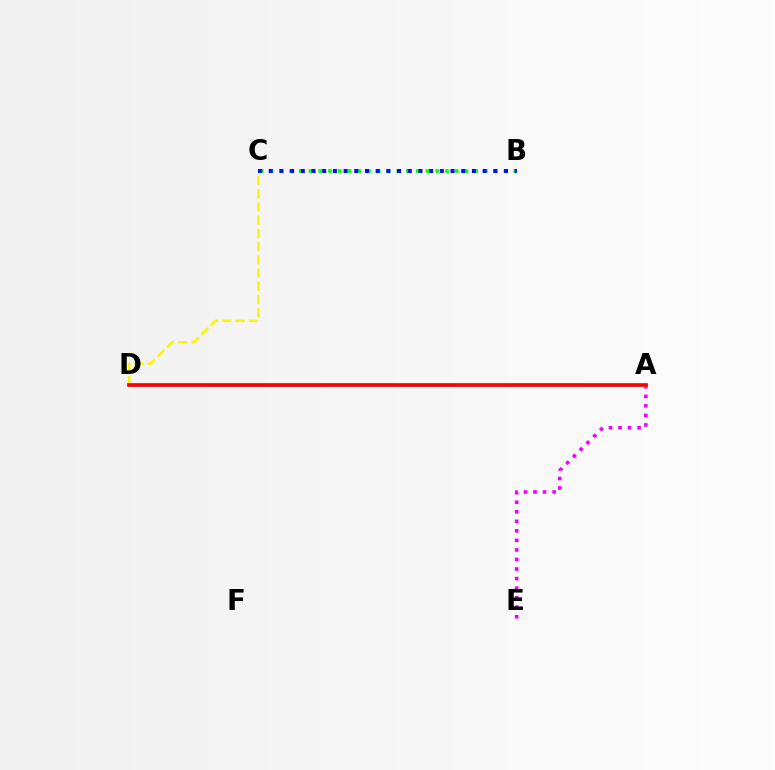{('A', 'E'): [{'color': '#ee00ff', 'line_style': 'dotted', 'thickness': 2.59}], ('A', 'D'): [{'color': '#00fff6', 'line_style': 'solid', 'thickness': 1.92}, {'color': '#ff0000', 'line_style': 'solid', 'thickness': 2.65}], ('C', 'D'): [{'color': '#fcf500', 'line_style': 'dashed', 'thickness': 1.79}], ('B', 'C'): [{'color': '#08ff00', 'line_style': 'dotted', 'thickness': 2.65}, {'color': '#0010ff', 'line_style': 'dotted', 'thickness': 2.91}]}